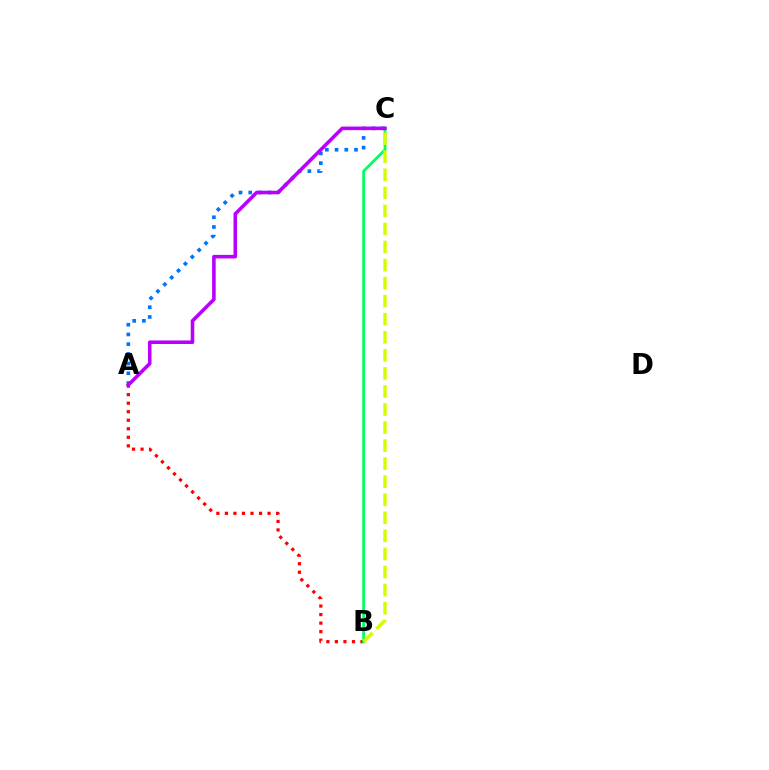{('A', 'C'): [{'color': '#0074ff', 'line_style': 'dotted', 'thickness': 2.64}, {'color': '#b900ff', 'line_style': 'solid', 'thickness': 2.57}], ('A', 'B'): [{'color': '#ff0000', 'line_style': 'dotted', 'thickness': 2.32}], ('B', 'C'): [{'color': '#00ff5c', 'line_style': 'solid', 'thickness': 1.97}, {'color': '#d1ff00', 'line_style': 'dashed', 'thickness': 2.45}]}